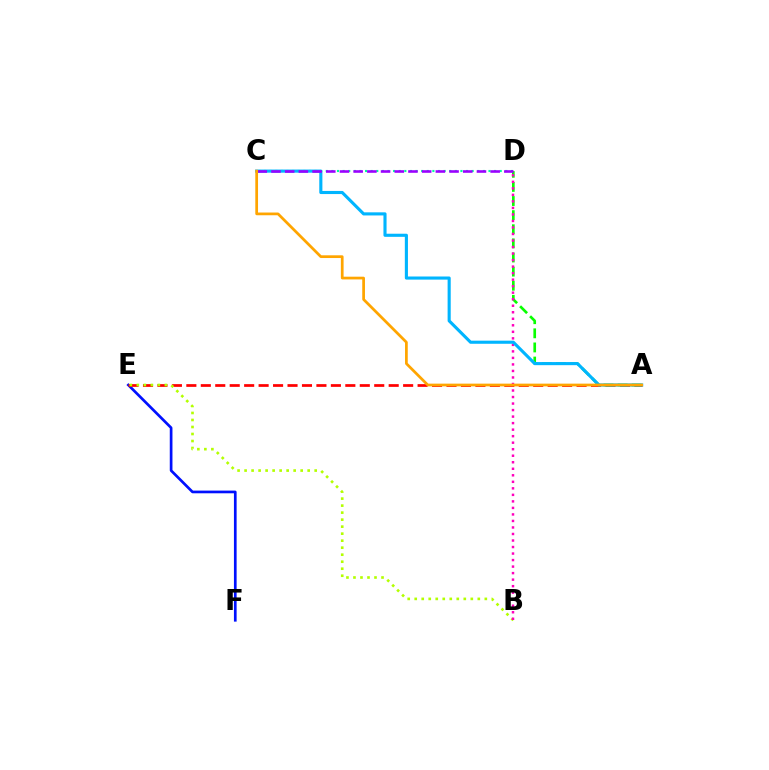{('E', 'F'): [{'color': '#0010ff', 'line_style': 'solid', 'thickness': 1.94}], ('C', 'D'): [{'color': '#00ff9d', 'line_style': 'dotted', 'thickness': 1.52}, {'color': '#9b00ff', 'line_style': 'dashed', 'thickness': 1.86}], ('A', 'E'): [{'color': '#ff0000', 'line_style': 'dashed', 'thickness': 1.96}], ('B', 'E'): [{'color': '#b3ff00', 'line_style': 'dotted', 'thickness': 1.9}], ('A', 'D'): [{'color': '#08ff00', 'line_style': 'dashed', 'thickness': 1.92}], ('B', 'D'): [{'color': '#ff00bd', 'line_style': 'dotted', 'thickness': 1.77}], ('A', 'C'): [{'color': '#00b5ff', 'line_style': 'solid', 'thickness': 2.24}, {'color': '#ffa500', 'line_style': 'solid', 'thickness': 1.96}]}